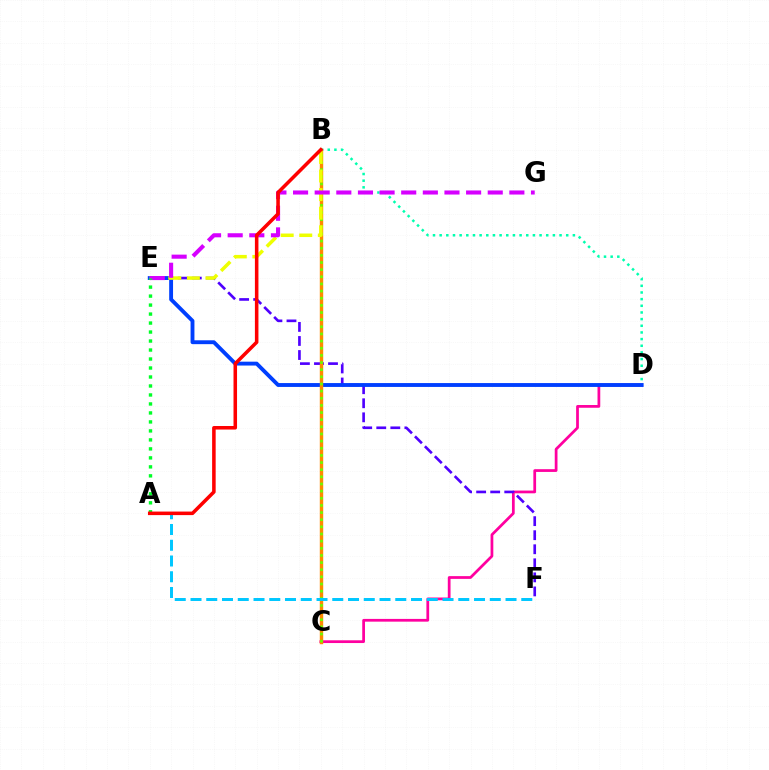{('C', 'D'): [{'color': '#ff00a0', 'line_style': 'solid', 'thickness': 1.98}], ('B', 'D'): [{'color': '#00ffaf', 'line_style': 'dotted', 'thickness': 1.81}], ('E', 'F'): [{'color': '#4f00ff', 'line_style': 'dashed', 'thickness': 1.91}], ('D', 'E'): [{'color': '#003fff', 'line_style': 'solid', 'thickness': 2.78}], ('B', 'C'): [{'color': '#ff8800', 'line_style': 'solid', 'thickness': 2.46}, {'color': '#66ff00', 'line_style': 'dotted', 'thickness': 1.94}], ('B', 'E'): [{'color': '#eeff00', 'line_style': 'dashed', 'thickness': 2.52}], ('A', 'F'): [{'color': '#00c7ff', 'line_style': 'dashed', 'thickness': 2.14}], ('E', 'G'): [{'color': '#d600ff', 'line_style': 'dashed', 'thickness': 2.94}], ('A', 'E'): [{'color': '#00ff27', 'line_style': 'dotted', 'thickness': 2.44}], ('A', 'B'): [{'color': '#ff0000', 'line_style': 'solid', 'thickness': 2.55}]}